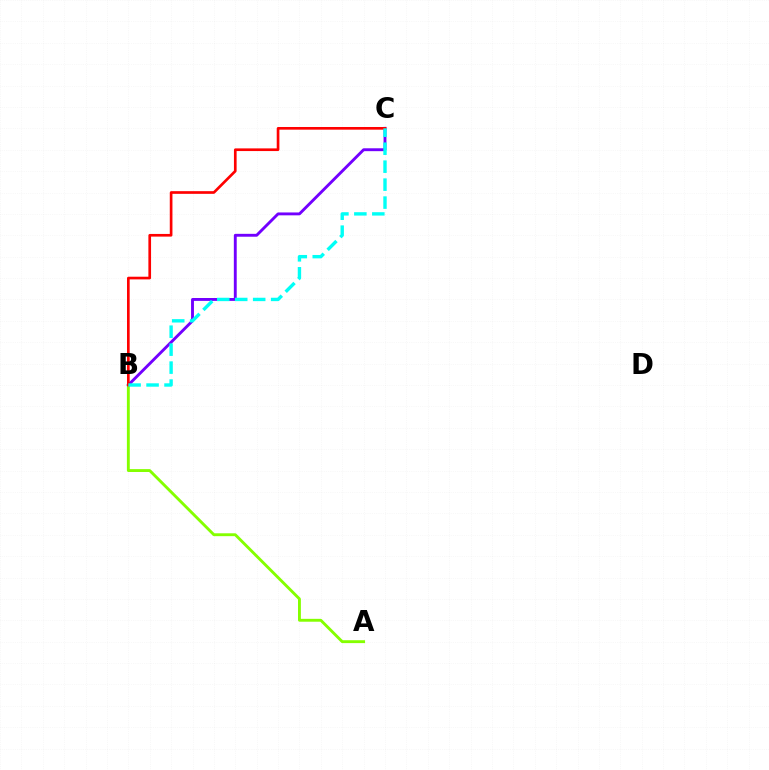{('B', 'C'): [{'color': '#7200ff', 'line_style': 'solid', 'thickness': 2.07}, {'color': '#ff0000', 'line_style': 'solid', 'thickness': 1.92}, {'color': '#00fff6', 'line_style': 'dashed', 'thickness': 2.44}], ('A', 'B'): [{'color': '#84ff00', 'line_style': 'solid', 'thickness': 2.07}]}